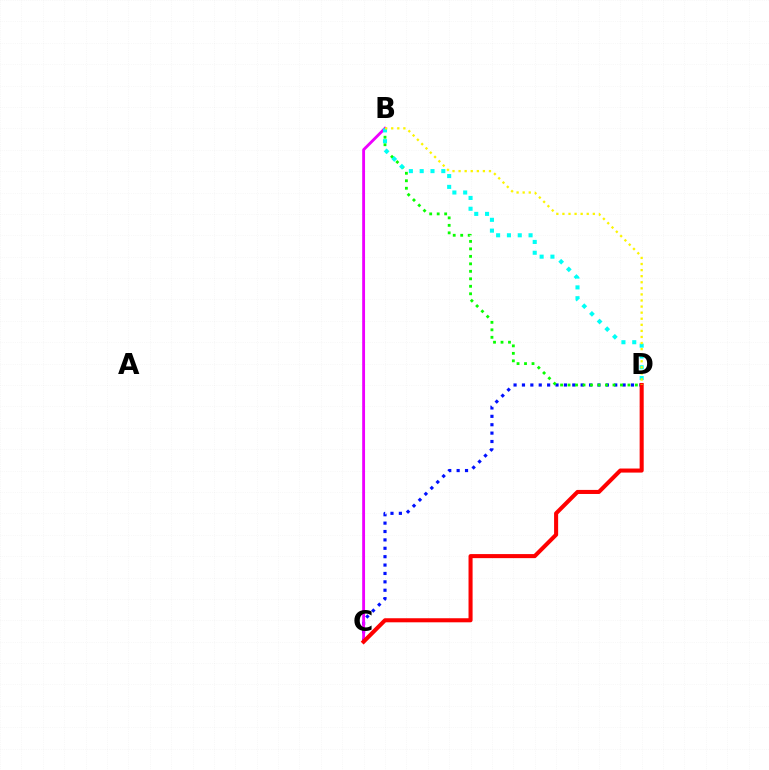{('C', 'D'): [{'color': '#0010ff', 'line_style': 'dotted', 'thickness': 2.28}, {'color': '#ff0000', 'line_style': 'solid', 'thickness': 2.92}], ('B', 'D'): [{'color': '#08ff00', 'line_style': 'dotted', 'thickness': 2.03}, {'color': '#00fff6', 'line_style': 'dotted', 'thickness': 2.94}, {'color': '#fcf500', 'line_style': 'dotted', 'thickness': 1.65}], ('B', 'C'): [{'color': '#ee00ff', 'line_style': 'solid', 'thickness': 2.06}]}